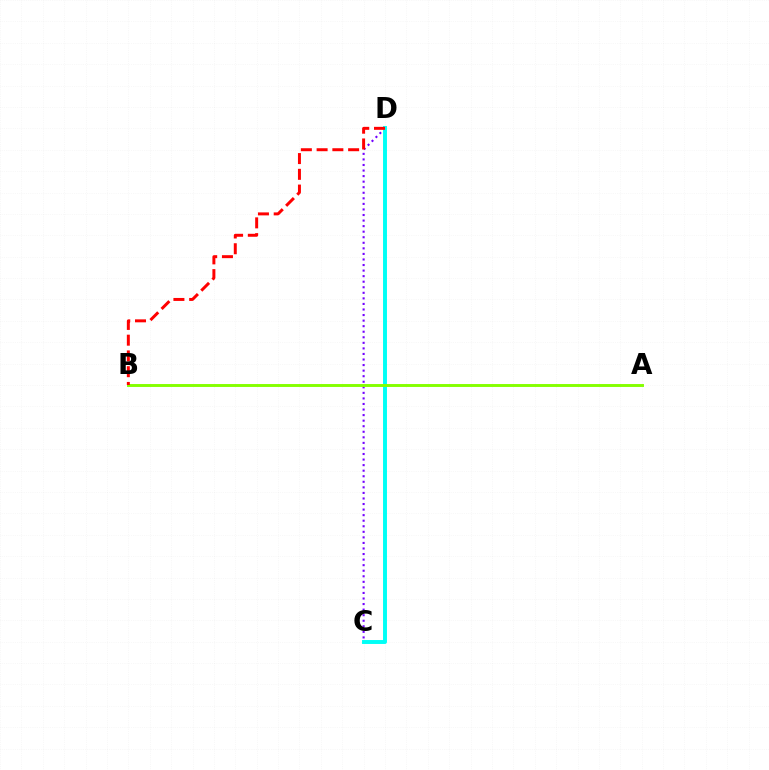{('C', 'D'): [{'color': '#7200ff', 'line_style': 'dotted', 'thickness': 1.51}, {'color': '#00fff6', 'line_style': 'solid', 'thickness': 2.83}], ('A', 'B'): [{'color': '#84ff00', 'line_style': 'solid', 'thickness': 2.1}], ('B', 'D'): [{'color': '#ff0000', 'line_style': 'dashed', 'thickness': 2.14}]}